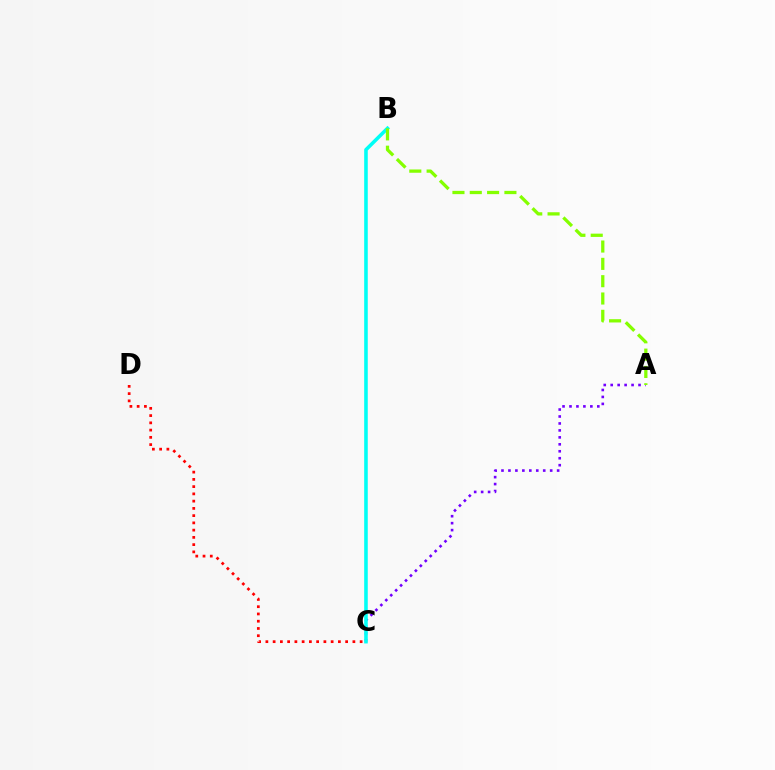{('C', 'D'): [{'color': '#ff0000', 'line_style': 'dotted', 'thickness': 1.97}], ('A', 'C'): [{'color': '#7200ff', 'line_style': 'dotted', 'thickness': 1.89}], ('B', 'C'): [{'color': '#00fff6', 'line_style': 'solid', 'thickness': 2.57}], ('A', 'B'): [{'color': '#84ff00', 'line_style': 'dashed', 'thickness': 2.35}]}